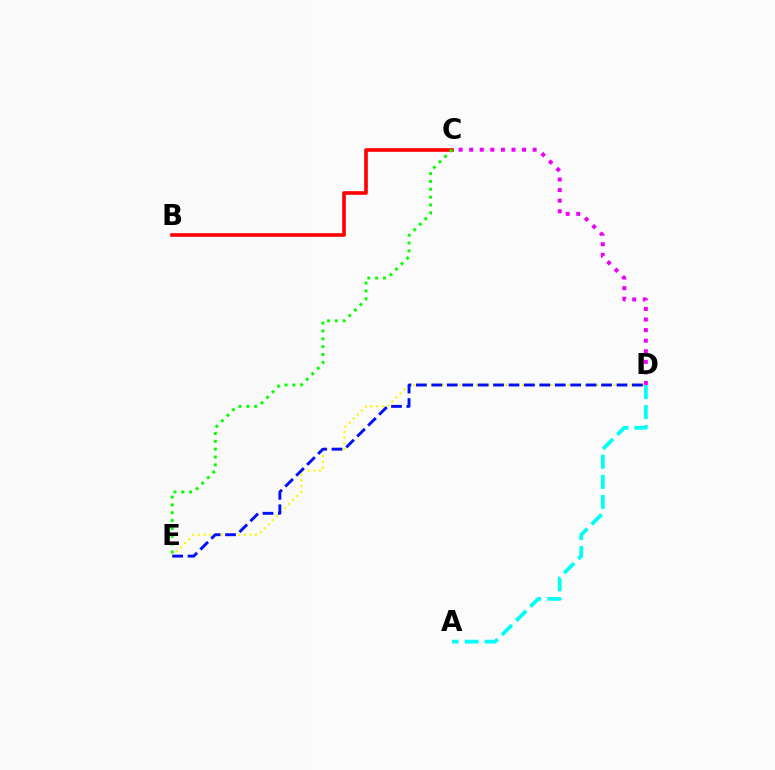{('C', 'D'): [{'color': '#ee00ff', 'line_style': 'dotted', 'thickness': 2.87}], ('B', 'C'): [{'color': '#ff0000', 'line_style': 'solid', 'thickness': 2.62}], ('D', 'E'): [{'color': '#fcf500', 'line_style': 'dotted', 'thickness': 1.56}, {'color': '#0010ff', 'line_style': 'dashed', 'thickness': 2.1}], ('A', 'D'): [{'color': '#00fff6', 'line_style': 'dashed', 'thickness': 2.72}], ('C', 'E'): [{'color': '#08ff00', 'line_style': 'dotted', 'thickness': 2.13}]}